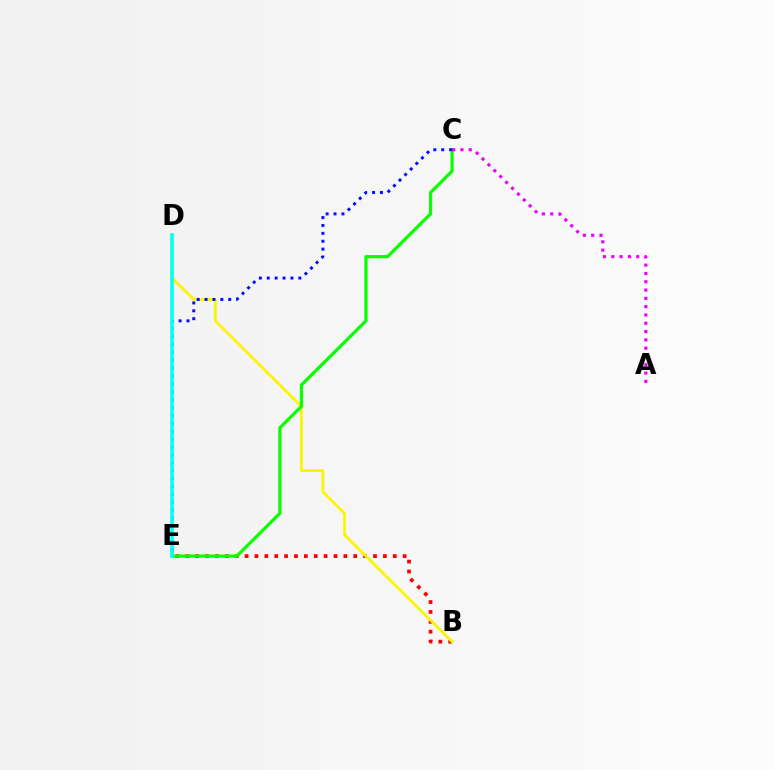{('B', 'E'): [{'color': '#ff0000', 'line_style': 'dotted', 'thickness': 2.68}], ('B', 'D'): [{'color': '#fcf500', 'line_style': 'solid', 'thickness': 1.99}], ('C', 'E'): [{'color': '#08ff00', 'line_style': 'solid', 'thickness': 2.3}, {'color': '#0010ff', 'line_style': 'dotted', 'thickness': 2.14}], ('A', 'C'): [{'color': '#ee00ff', 'line_style': 'dotted', 'thickness': 2.26}], ('D', 'E'): [{'color': '#00fff6', 'line_style': 'solid', 'thickness': 2.55}]}